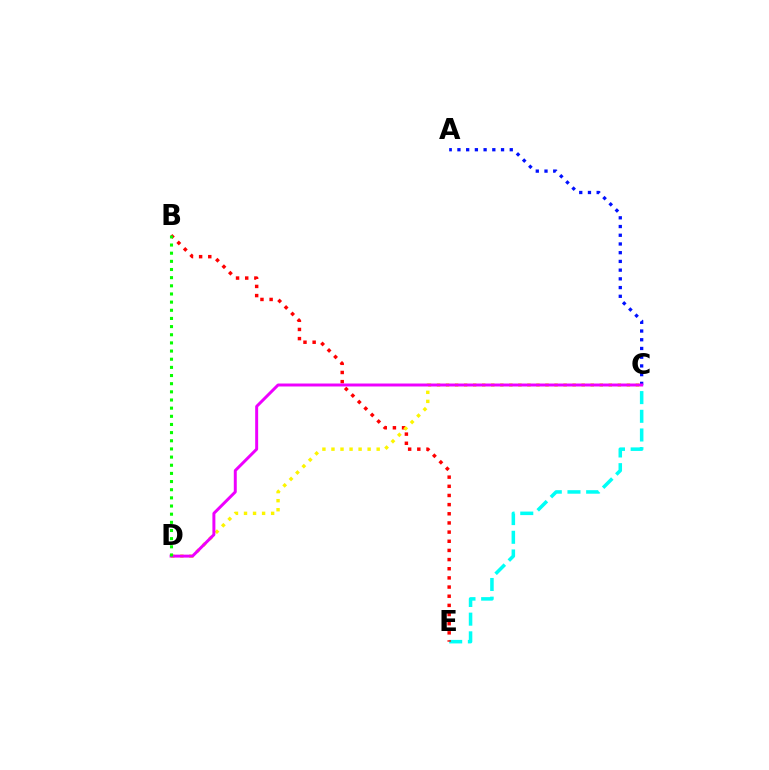{('C', 'E'): [{'color': '#00fff6', 'line_style': 'dashed', 'thickness': 2.54}], ('B', 'E'): [{'color': '#ff0000', 'line_style': 'dotted', 'thickness': 2.49}], ('C', 'D'): [{'color': '#fcf500', 'line_style': 'dotted', 'thickness': 2.46}, {'color': '#ee00ff', 'line_style': 'solid', 'thickness': 2.13}], ('A', 'C'): [{'color': '#0010ff', 'line_style': 'dotted', 'thickness': 2.37}], ('B', 'D'): [{'color': '#08ff00', 'line_style': 'dotted', 'thickness': 2.22}]}